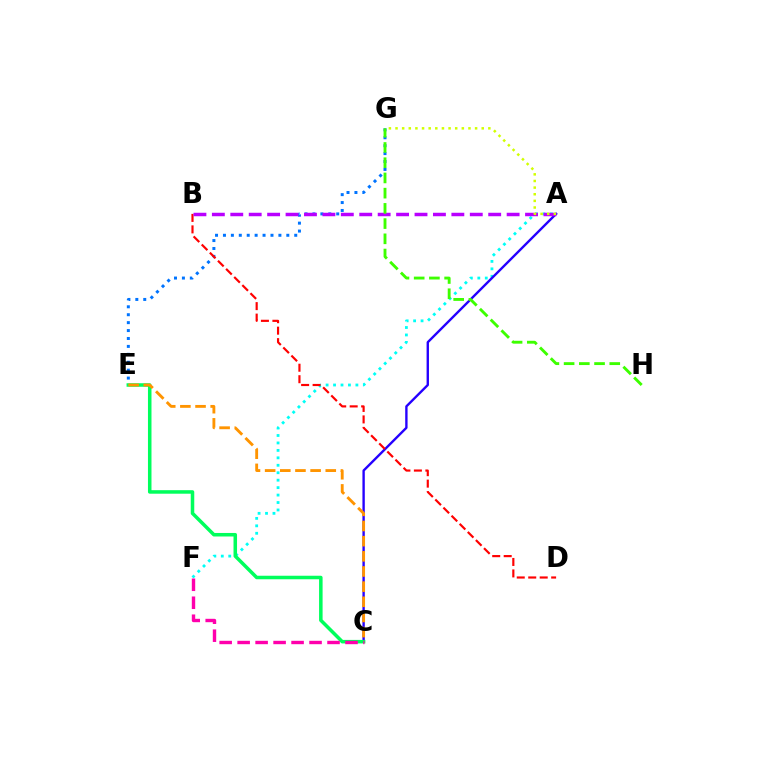{('A', 'F'): [{'color': '#00fff6', 'line_style': 'dotted', 'thickness': 2.02}], ('A', 'C'): [{'color': '#2500ff', 'line_style': 'solid', 'thickness': 1.71}], ('E', 'G'): [{'color': '#0074ff', 'line_style': 'dotted', 'thickness': 2.15}], ('C', 'E'): [{'color': '#00ff5c', 'line_style': 'solid', 'thickness': 2.54}, {'color': '#ff9400', 'line_style': 'dashed', 'thickness': 2.06}], ('C', 'F'): [{'color': '#ff00ac', 'line_style': 'dashed', 'thickness': 2.44}], ('B', 'D'): [{'color': '#ff0000', 'line_style': 'dashed', 'thickness': 1.56}], ('A', 'B'): [{'color': '#b900ff', 'line_style': 'dashed', 'thickness': 2.5}], ('A', 'G'): [{'color': '#d1ff00', 'line_style': 'dotted', 'thickness': 1.8}], ('G', 'H'): [{'color': '#3dff00', 'line_style': 'dashed', 'thickness': 2.07}]}